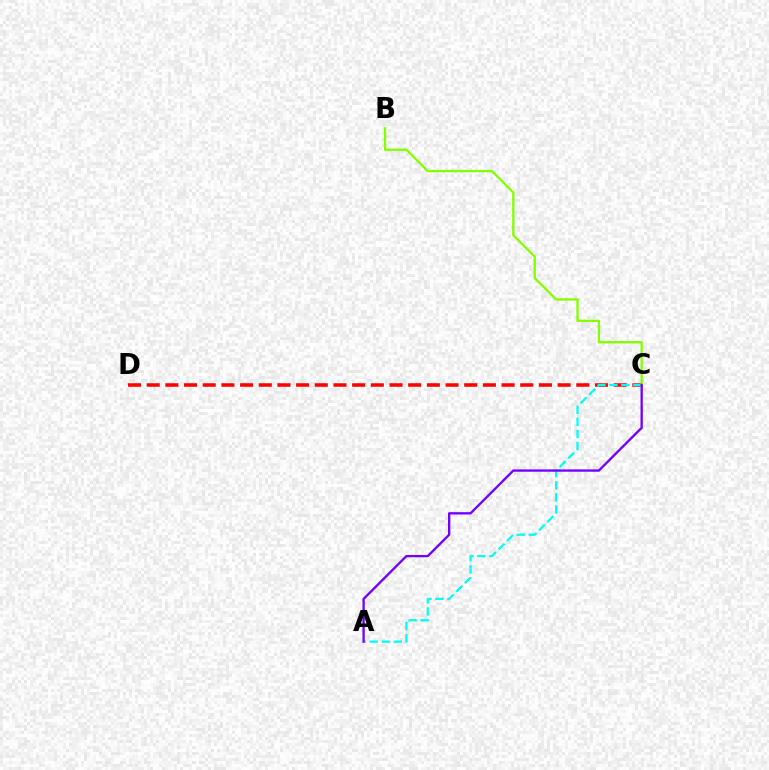{('C', 'D'): [{'color': '#ff0000', 'line_style': 'dashed', 'thickness': 2.54}], ('B', 'C'): [{'color': '#84ff00', 'line_style': 'solid', 'thickness': 1.66}], ('A', 'C'): [{'color': '#00fff6', 'line_style': 'dashed', 'thickness': 1.64}, {'color': '#7200ff', 'line_style': 'solid', 'thickness': 1.67}]}